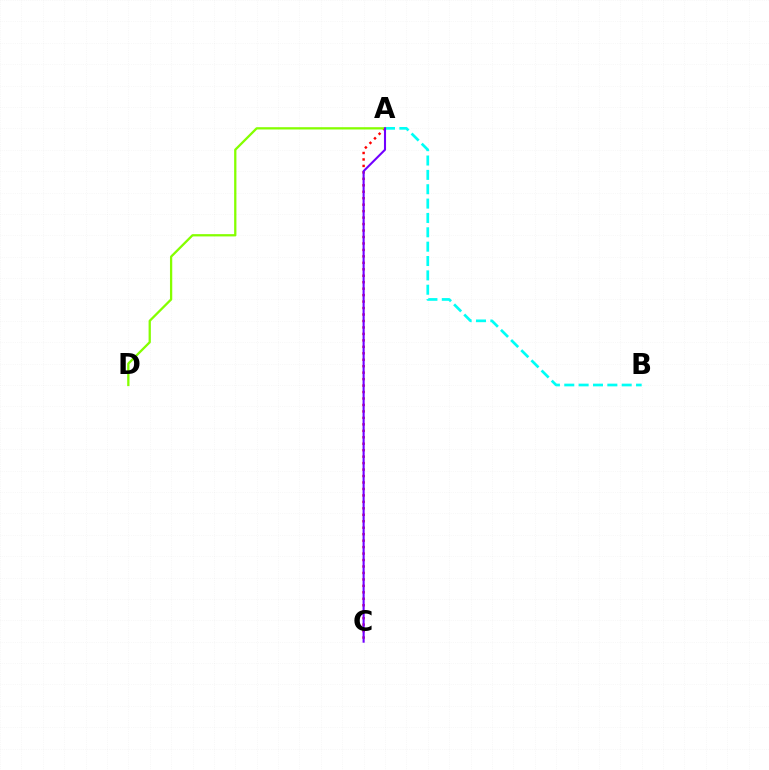{('A', 'C'): [{'color': '#ff0000', 'line_style': 'dotted', 'thickness': 1.76}, {'color': '#7200ff', 'line_style': 'solid', 'thickness': 1.51}], ('A', 'B'): [{'color': '#00fff6', 'line_style': 'dashed', 'thickness': 1.95}], ('A', 'D'): [{'color': '#84ff00', 'line_style': 'solid', 'thickness': 1.64}]}